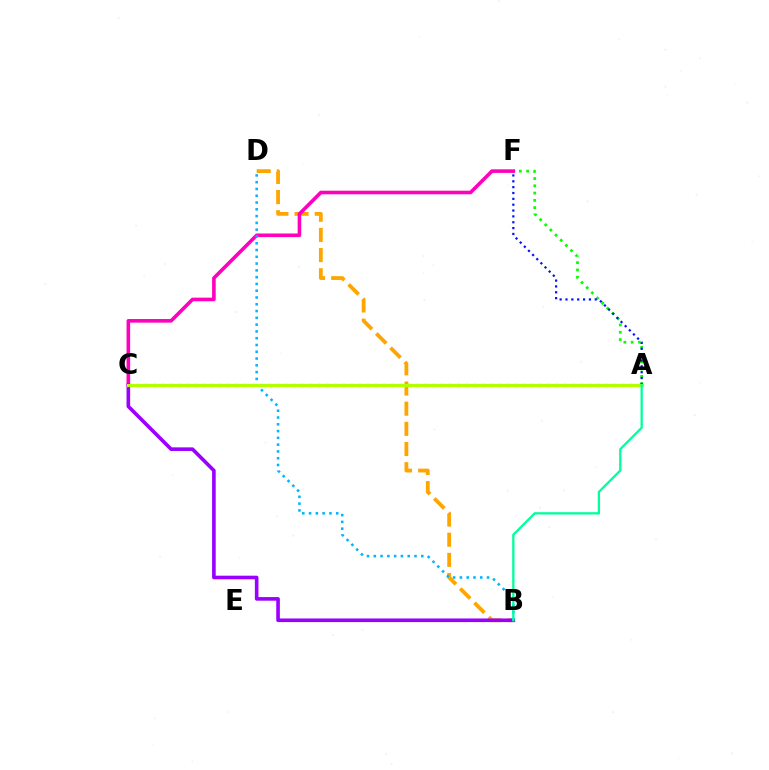{('A', 'F'): [{'color': '#08ff00', 'line_style': 'dotted', 'thickness': 1.98}, {'color': '#0010ff', 'line_style': 'dotted', 'thickness': 1.59}], ('B', 'D'): [{'color': '#ffa500', 'line_style': 'dashed', 'thickness': 2.74}, {'color': '#00b5ff', 'line_style': 'dotted', 'thickness': 1.84}], ('C', 'F'): [{'color': '#ff00bd', 'line_style': 'solid', 'thickness': 2.59}], ('A', 'C'): [{'color': '#ff0000', 'line_style': 'dotted', 'thickness': 2.23}, {'color': '#b3ff00', 'line_style': 'solid', 'thickness': 2.3}], ('B', 'C'): [{'color': '#9b00ff', 'line_style': 'solid', 'thickness': 2.61}], ('A', 'B'): [{'color': '#00ff9d', 'line_style': 'solid', 'thickness': 1.66}]}